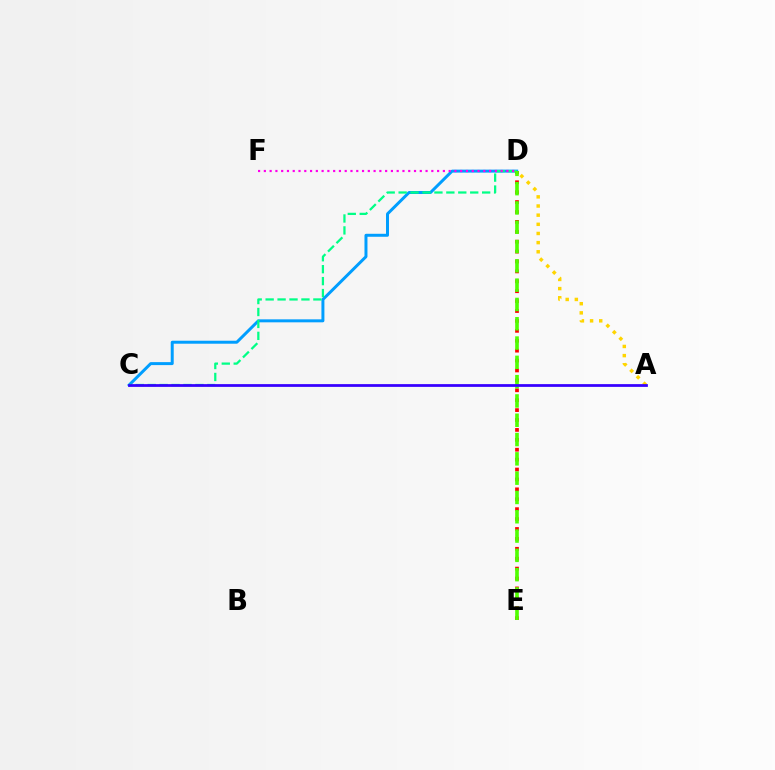{('C', 'D'): [{'color': '#009eff', 'line_style': 'solid', 'thickness': 2.15}, {'color': '#00ff86', 'line_style': 'dashed', 'thickness': 1.62}], ('A', 'D'): [{'color': '#ffd500', 'line_style': 'dotted', 'thickness': 2.49}], ('D', 'E'): [{'color': '#ff0000', 'line_style': 'dotted', 'thickness': 2.69}, {'color': '#4fff00', 'line_style': 'dashed', 'thickness': 2.62}], ('A', 'C'): [{'color': '#3700ff', 'line_style': 'solid', 'thickness': 1.99}], ('D', 'F'): [{'color': '#ff00ed', 'line_style': 'dotted', 'thickness': 1.57}]}